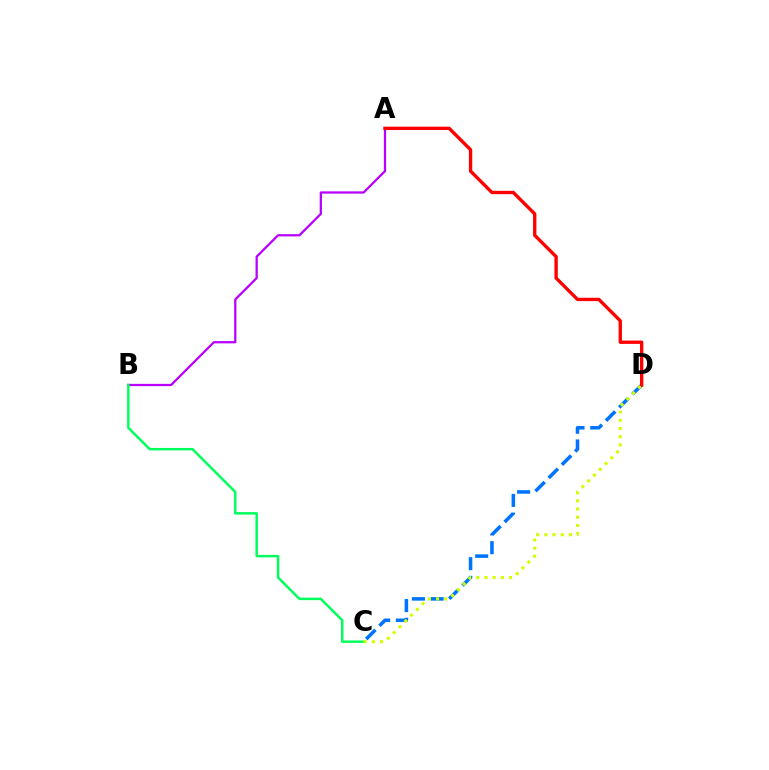{('A', 'B'): [{'color': '#b900ff', 'line_style': 'solid', 'thickness': 1.63}], ('B', 'C'): [{'color': '#00ff5c', 'line_style': 'solid', 'thickness': 1.78}], ('C', 'D'): [{'color': '#0074ff', 'line_style': 'dashed', 'thickness': 2.54}, {'color': '#d1ff00', 'line_style': 'dotted', 'thickness': 2.23}], ('A', 'D'): [{'color': '#ff0000', 'line_style': 'solid', 'thickness': 2.41}]}